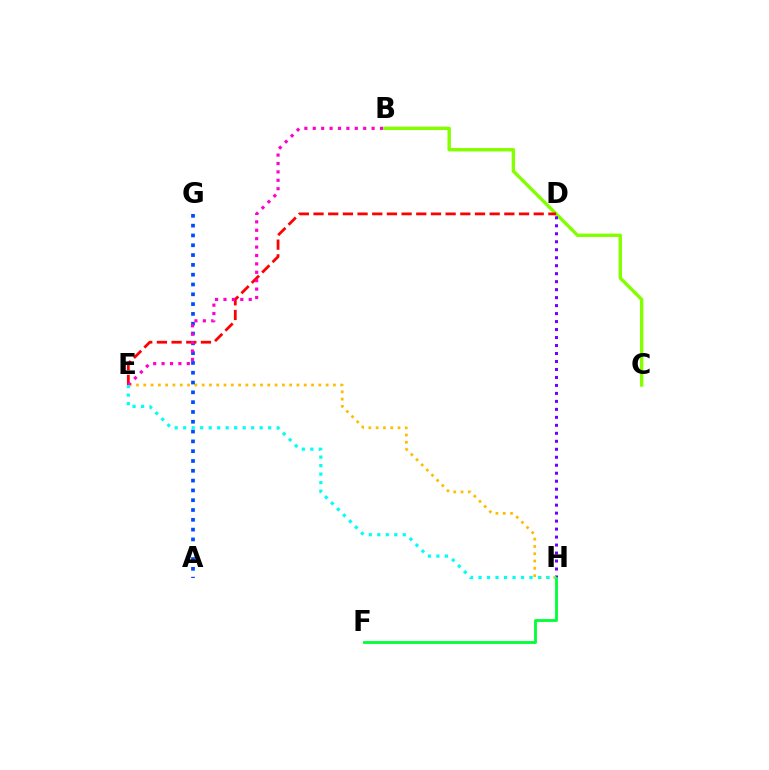{('B', 'C'): [{'color': '#84ff00', 'line_style': 'solid', 'thickness': 2.45}], ('E', 'H'): [{'color': '#ffbd00', 'line_style': 'dotted', 'thickness': 1.98}, {'color': '#00fff6', 'line_style': 'dotted', 'thickness': 2.31}], ('A', 'G'): [{'color': '#004bff', 'line_style': 'dotted', 'thickness': 2.66}], ('D', 'H'): [{'color': '#7200ff', 'line_style': 'dotted', 'thickness': 2.17}], ('D', 'E'): [{'color': '#ff0000', 'line_style': 'dashed', 'thickness': 1.99}], ('B', 'E'): [{'color': '#ff00cf', 'line_style': 'dotted', 'thickness': 2.28}], ('F', 'H'): [{'color': '#00ff39', 'line_style': 'solid', 'thickness': 2.04}]}